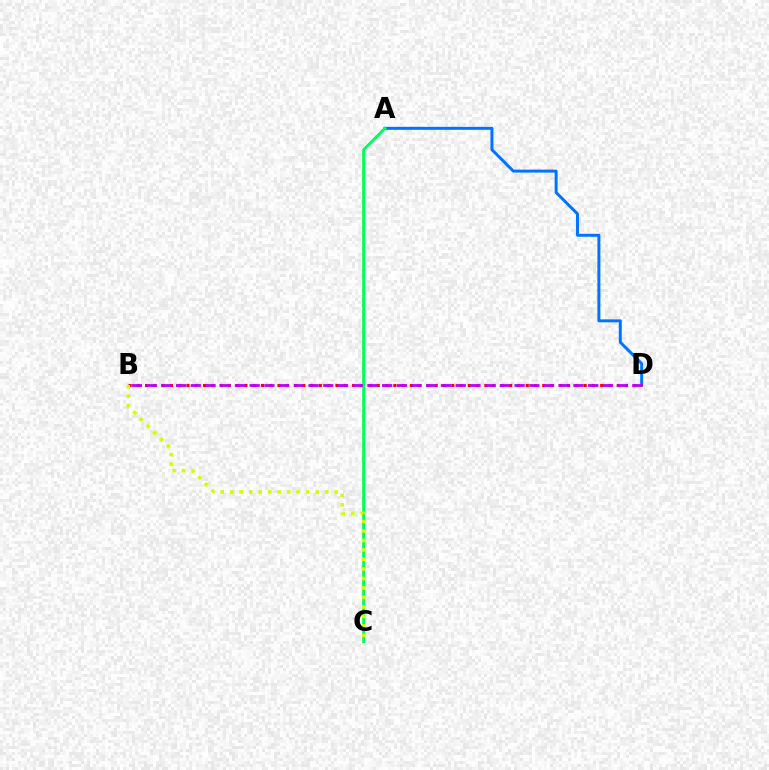{('A', 'D'): [{'color': '#0074ff', 'line_style': 'solid', 'thickness': 2.14}], ('B', 'D'): [{'color': '#ff0000', 'line_style': 'dotted', 'thickness': 2.25}, {'color': '#b900ff', 'line_style': 'dashed', 'thickness': 2.0}], ('A', 'C'): [{'color': '#00ff5c', 'line_style': 'solid', 'thickness': 2.06}], ('B', 'C'): [{'color': '#d1ff00', 'line_style': 'dotted', 'thickness': 2.58}]}